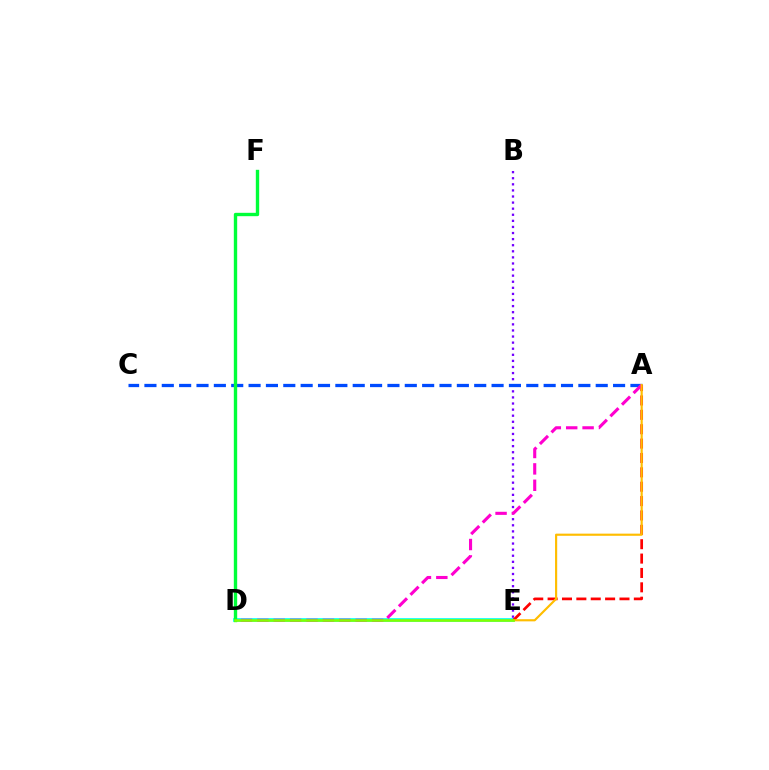{('B', 'E'): [{'color': '#7200ff', 'line_style': 'dotted', 'thickness': 1.65}], ('D', 'E'): [{'color': '#00fff6', 'line_style': 'solid', 'thickness': 2.64}, {'color': '#84ff00', 'line_style': 'solid', 'thickness': 1.87}], ('A', 'C'): [{'color': '#004bff', 'line_style': 'dashed', 'thickness': 2.36}], ('A', 'E'): [{'color': '#ff0000', 'line_style': 'dashed', 'thickness': 1.95}, {'color': '#ffbd00', 'line_style': 'solid', 'thickness': 1.56}], ('A', 'D'): [{'color': '#ff00cf', 'line_style': 'dashed', 'thickness': 2.23}], ('D', 'F'): [{'color': '#00ff39', 'line_style': 'solid', 'thickness': 2.43}]}